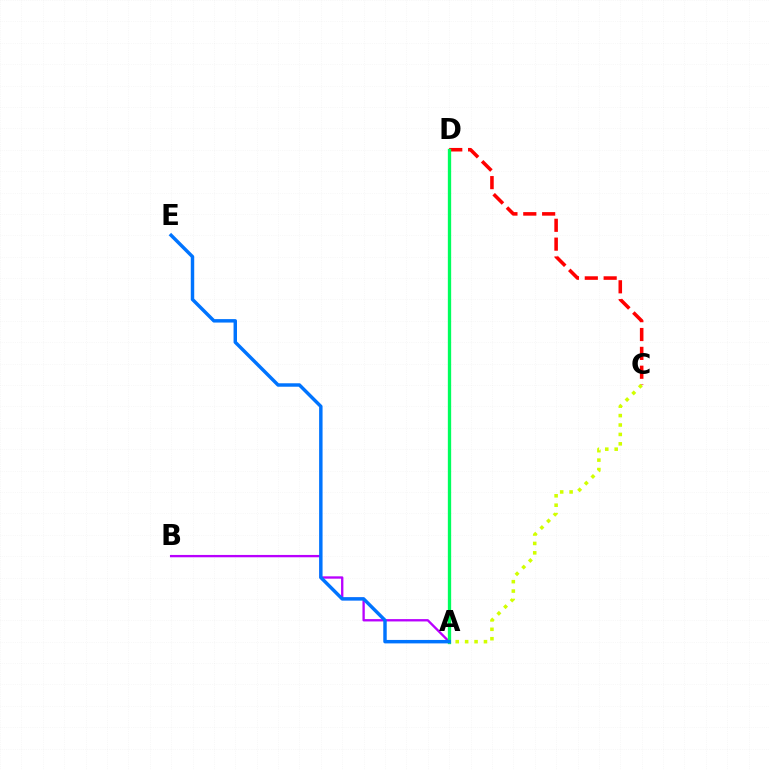{('A', 'B'): [{'color': '#b900ff', 'line_style': 'solid', 'thickness': 1.68}], ('C', 'D'): [{'color': '#ff0000', 'line_style': 'dashed', 'thickness': 2.56}], ('A', 'D'): [{'color': '#00ff5c', 'line_style': 'solid', 'thickness': 2.39}], ('A', 'C'): [{'color': '#d1ff00', 'line_style': 'dotted', 'thickness': 2.56}], ('A', 'E'): [{'color': '#0074ff', 'line_style': 'solid', 'thickness': 2.48}]}